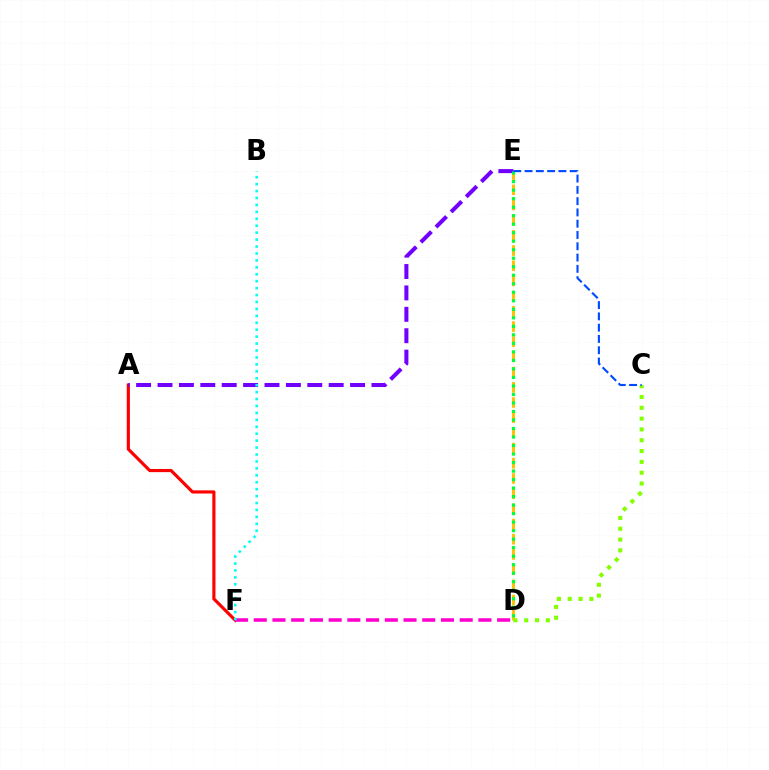{('A', 'F'): [{'color': '#ff0000', 'line_style': 'solid', 'thickness': 2.26}], ('D', 'E'): [{'color': '#ffbd00', 'line_style': 'dashed', 'thickness': 2.06}, {'color': '#00ff39', 'line_style': 'dotted', 'thickness': 2.31}], ('C', 'D'): [{'color': '#84ff00', 'line_style': 'dotted', 'thickness': 2.94}], ('A', 'E'): [{'color': '#7200ff', 'line_style': 'dashed', 'thickness': 2.91}], ('D', 'F'): [{'color': '#ff00cf', 'line_style': 'dashed', 'thickness': 2.54}], ('C', 'E'): [{'color': '#004bff', 'line_style': 'dashed', 'thickness': 1.53}], ('B', 'F'): [{'color': '#00fff6', 'line_style': 'dotted', 'thickness': 1.88}]}